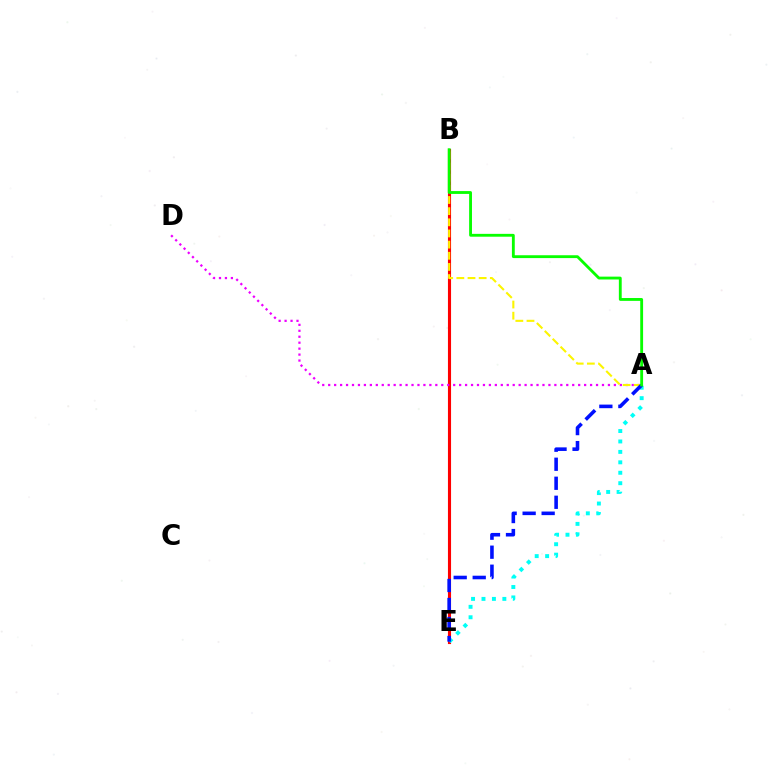{('B', 'E'): [{'color': '#ff0000', 'line_style': 'solid', 'thickness': 2.24}], ('A', 'D'): [{'color': '#ee00ff', 'line_style': 'dotted', 'thickness': 1.62}], ('A', 'E'): [{'color': '#00fff6', 'line_style': 'dotted', 'thickness': 2.83}, {'color': '#0010ff', 'line_style': 'dashed', 'thickness': 2.58}], ('A', 'B'): [{'color': '#fcf500', 'line_style': 'dashed', 'thickness': 1.52}, {'color': '#08ff00', 'line_style': 'solid', 'thickness': 2.05}]}